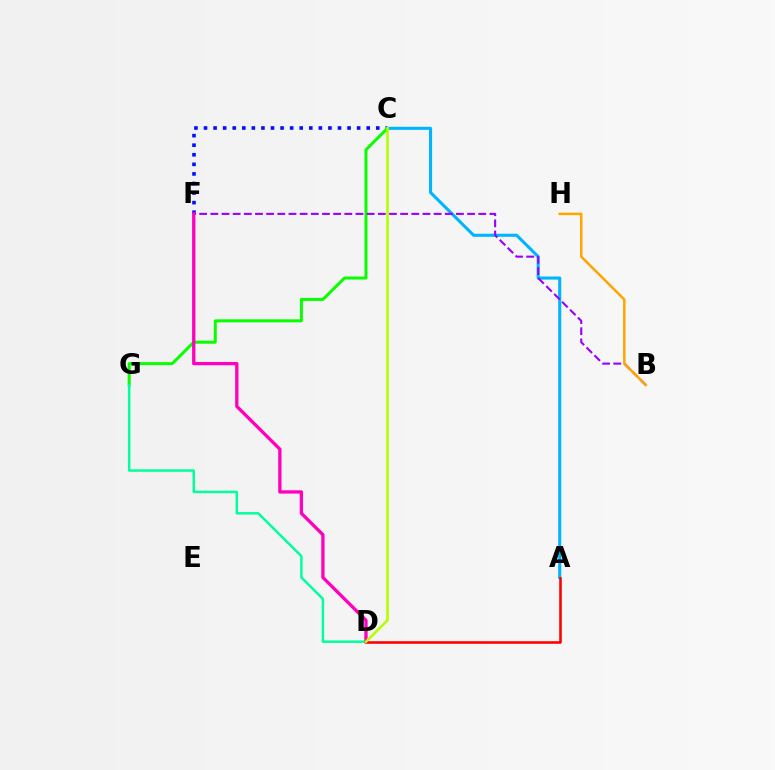{('A', 'C'): [{'color': '#00b5ff', 'line_style': 'solid', 'thickness': 2.22}], ('C', 'F'): [{'color': '#0010ff', 'line_style': 'dotted', 'thickness': 2.6}], ('C', 'G'): [{'color': '#08ff00', 'line_style': 'solid', 'thickness': 2.16}], ('D', 'G'): [{'color': '#00ff9d', 'line_style': 'solid', 'thickness': 1.79}], ('A', 'D'): [{'color': '#ff0000', 'line_style': 'solid', 'thickness': 1.86}], ('B', 'F'): [{'color': '#9b00ff', 'line_style': 'dashed', 'thickness': 1.52}], ('D', 'F'): [{'color': '#ff00bd', 'line_style': 'solid', 'thickness': 2.38}], ('B', 'H'): [{'color': '#ffa500', 'line_style': 'solid', 'thickness': 1.8}], ('C', 'D'): [{'color': '#b3ff00', 'line_style': 'solid', 'thickness': 1.86}]}